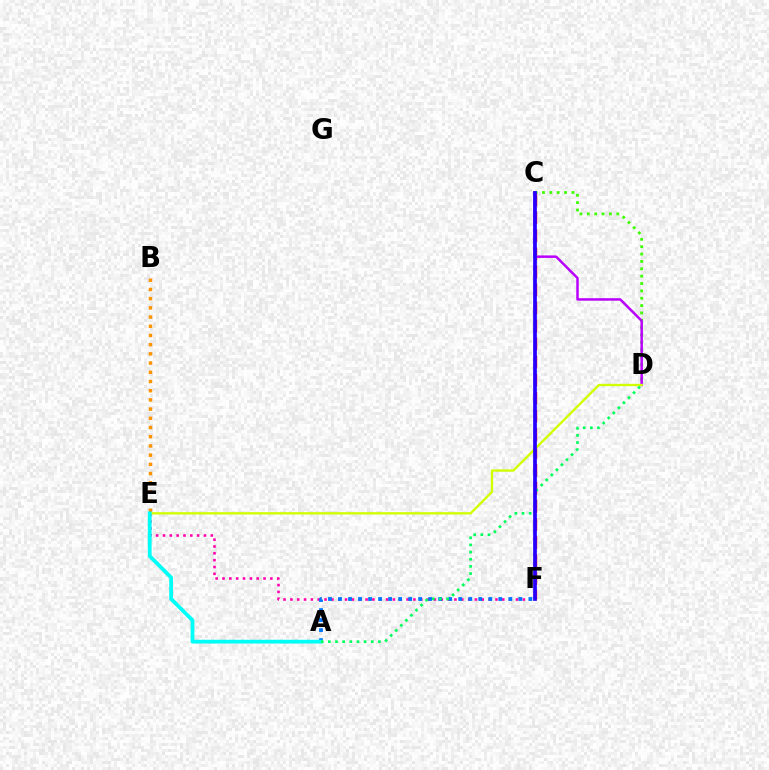{('C', 'D'): [{'color': '#3dff00', 'line_style': 'dotted', 'thickness': 2.0}, {'color': '#b900ff', 'line_style': 'solid', 'thickness': 1.8}], ('C', 'F'): [{'color': '#ff0000', 'line_style': 'dashed', 'thickness': 2.45}, {'color': '#2500ff', 'line_style': 'solid', 'thickness': 2.67}], ('B', 'E'): [{'color': '#ff9400', 'line_style': 'dotted', 'thickness': 2.5}], ('E', 'F'): [{'color': '#ff00ac', 'line_style': 'dotted', 'thickness': 1.86}], ('D', 'E'): [{'color': '#d1ff00', 'line_style': 'solid', 'thickness': 1.68}], ('A', 'F'): [{'color': '#0074ff', 'line_style': 'dotted', 'thickness': 2.72}], ('A', 'E'): [{'color': '#00fff6', 'line_style': 'solid', 'thickness': 2.73}], ('A', 'D'): [{'color': '#00ff5c', 'line_style': 'dotted', 'thickness': 1.94}]}